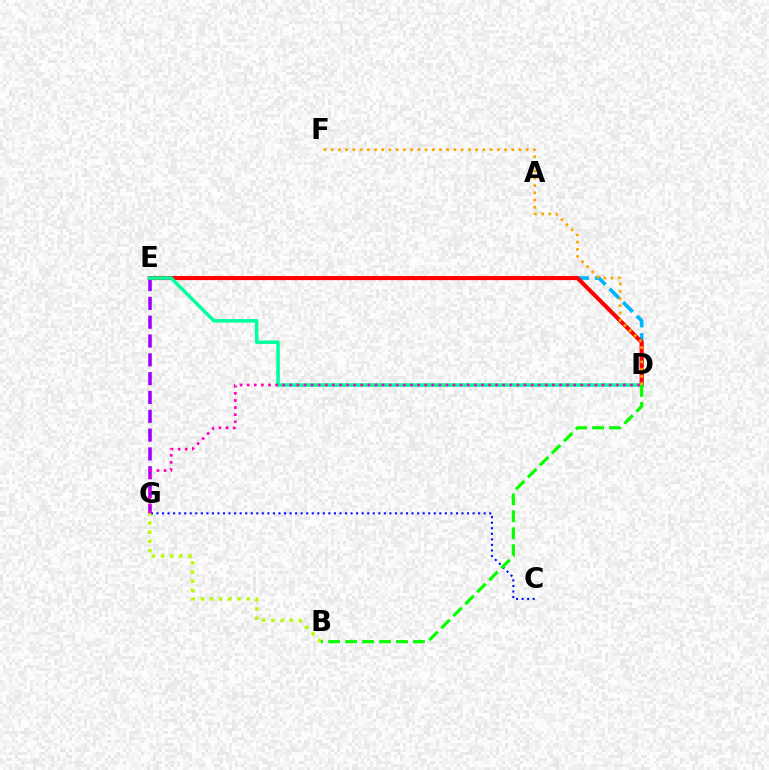{('D', 'E'): [{'color': '#00b5ff', 'line_style': 'dashed', 'thickness': 2.61}, {'color': '#ff0000', 'line_style': 'solid', 'thickness': 2.94}, {'color': '#00ff9d', 'line_style': 'solid', 'thickness': 2.51}], ('C', 'G'): [{'color': '#0010ff', 'line_style': 'dotted', 'thickness': 1.51}], ('B', 'G'): [{'color': '#b3ff00', 'line_style': 'dotted', 'thickness': 2.5}], ('E', 'G'): [{'color': '#9b00ff', 'line_style': 'dashed', 'thickness': 2.56}], ('D', 'F'): [{'color': '#ffa500', 'line_style': 'dotted', 'thickness': 1.96}], ('D', 'G'): [{'color': '#ff00bd', 'line_style': 'dotted', 'thickness': 1.93}], ('B', 'D'): [{'color': '#08ff00', 'line_style': 'dashed', 'thickness': 2.3}]}